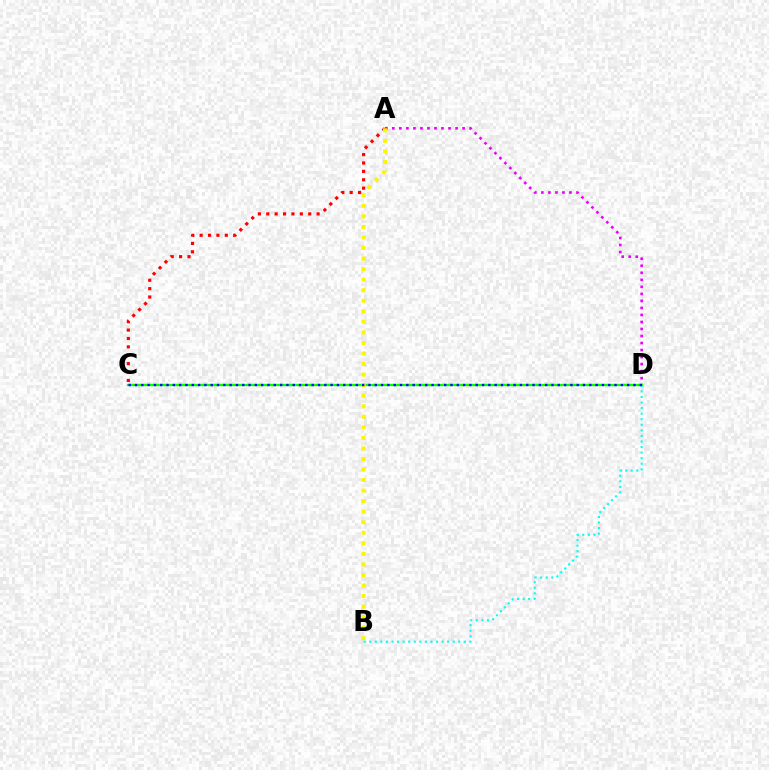{('A', 'D'): [{'color': '#ee00ff', 'line_style': 'dotted', 'thickness': 1.91}], ('C', 'D'): [{'color': '#08ff00', 'line_style': 'solid', 'thickness': 1.64}, {'color': '#0010ff', 'line_style': 'dotted', 'thickness': 1.71}], ('A', 'C'): [{'color': '#ff0000', 'line_style': 'dotted', 'thickness': 2.28}], ('A', 'B'): [{'color': '#fcf500', 'line_style': 'dotted', 'thickness': 2.87}], ('B', 'D'): [{'color': '#00fff6', 'line_style': 'dotted', 'thickness': 1.51}]}